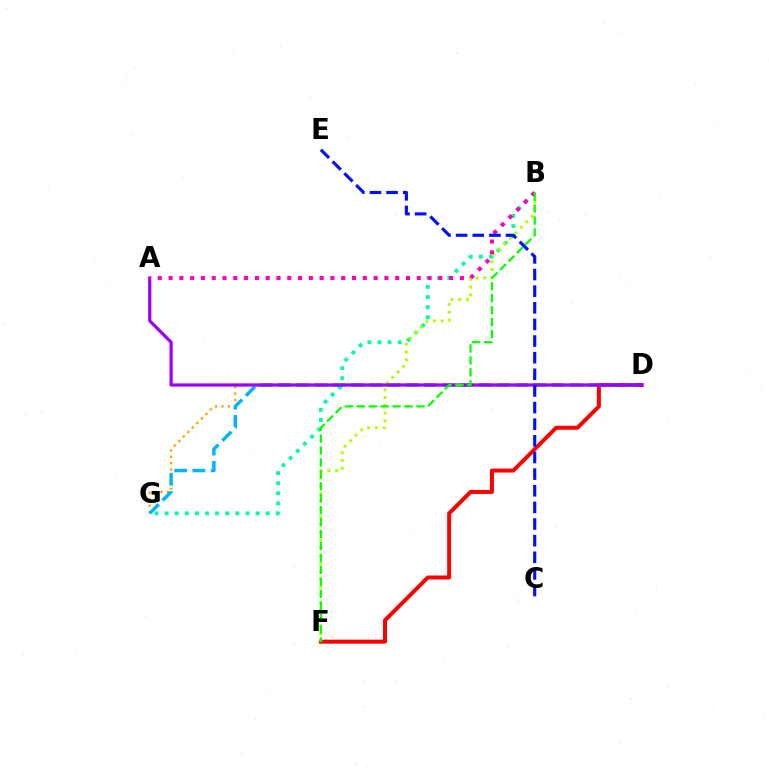{('B', 'G'): [{'color': '#00ff9d', 'line_style': 'dotted', 'thickness': 2.75}], ('D', 'F'): [{'color': '#ff0000', 'line_style': 'solid', 'thickness': 2.86}], ('D', 'G'): [{'color': '#ffa500', 'line_style': 'dotted', 'thickness': 1.74}, {'color': '#00b5ff', 'line_style': 'dashed', 'thickness': 2.48}], ('B', 'F'): [{'color': '#b3ff00', 'line_style': 'dotted', 'thickness': 2.11}, {'color': '#08ff00', 'line_style': 'dashed', 'thickness': 1.62}], ('A', 'D'): [{'color': '#9b00ff', 'line_style': 'solid', 'thickness': 2.31}], ('A', 'B'): [{'color': '#ff00bd', 'line_style': 'dotted', 'thickness': 2.93}], ('C', 'E'): [{'color': '#0010ff', 'line_style': 'dashed', 'thickness': 2.26}]}